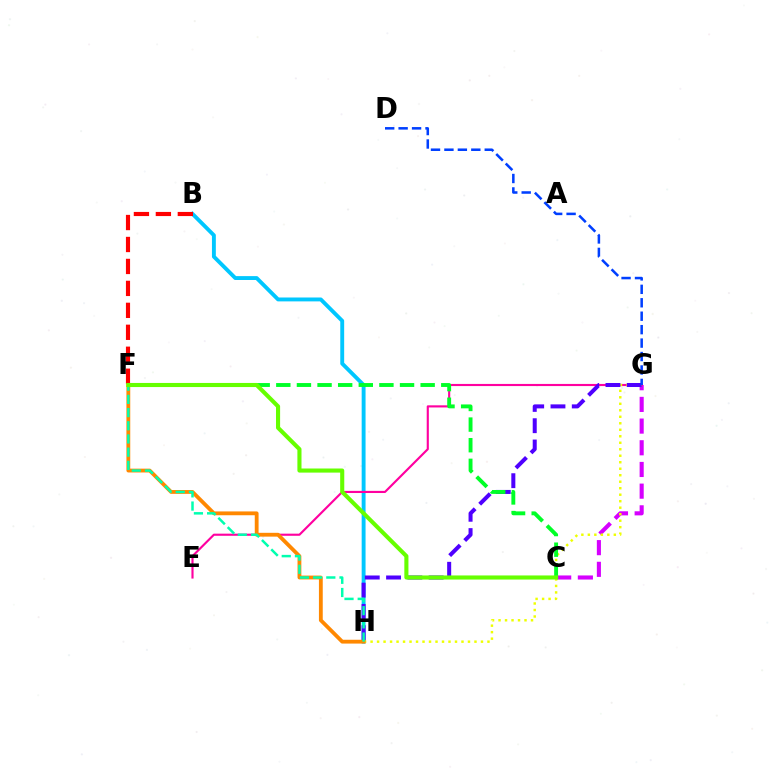{('B', 'H'): [{'color': '#00c7ff', 'line_style': 'solid', 'thickness': 2.8}], ('C', 'G'): [{'color': '#d600ff', 'line_style': 'dashed', 'thickness': 2.95}], ('E', 'G'): [{'color': '#ff00a0', 'line_style': 'solid', 'thickness': 1.54}], ('G', 'H'): [{'color': '#eeff00', 'line_style': 'dotted', 'thickness': 1.76}, {'color': '#4f00ff', 'line_style': 'dashed', 'thickness': 2.89}], ('B', 'F'): [{'color': '#ff0000', 'line_style': 'dashed', 'thickness': 2.98}], ('F', 'H'): [{'color': '#ff8800', 'line_style': 'solid', 'thickness': 2.75}, {'color': '#00ffaf', 'line_style': 'dashed', 'thickness': 1.79}], ('C', 'F'): [{'color': '#00ff27', 'line_style': 'dashed', 'thickness': 2.8}, {'color': '#66ff00', 'line_style': 'solid', 'thickness': 2.95}], ('D', 'G'): [{'color': '#003fff', 'line_style': 'dashed', 'thickness': 1.83}]}